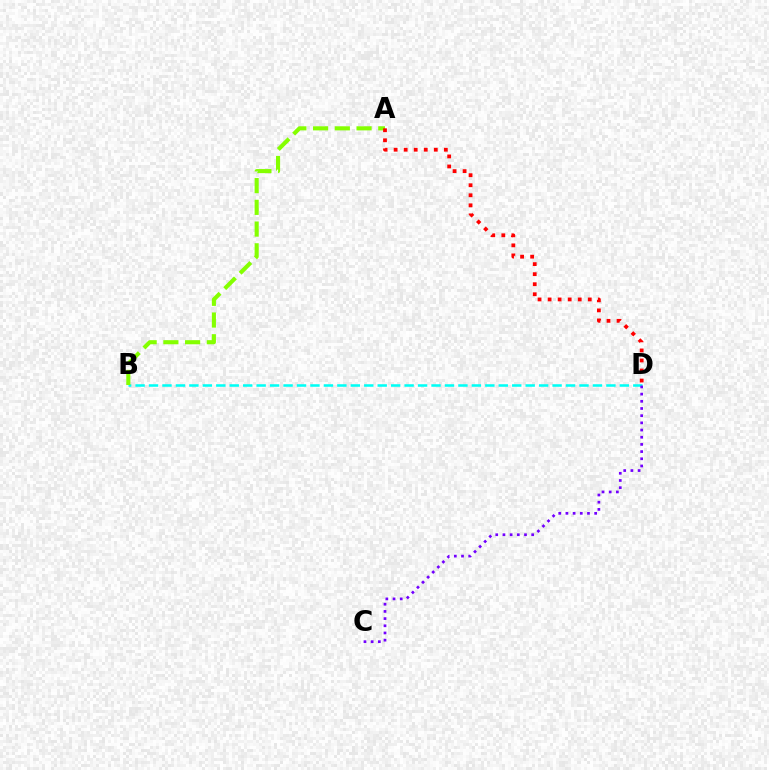{('B', 'D'): [{'color': '#00fff6', 'line_style': 'dashed', 'thickness': 1.83}], ('A', 'B'): [{'color': '#84ff00', 'line_style': 'dashed', 'thickness': 2.95}], ('A', 'D'): [{'color': '#ff0000', 'line_style': 'dotted', 'thickness': 2.73}], ('C', 'D'): [{'color': '#7200ff', 'line_style': 'dotted', 'thickness': 1.95}]}